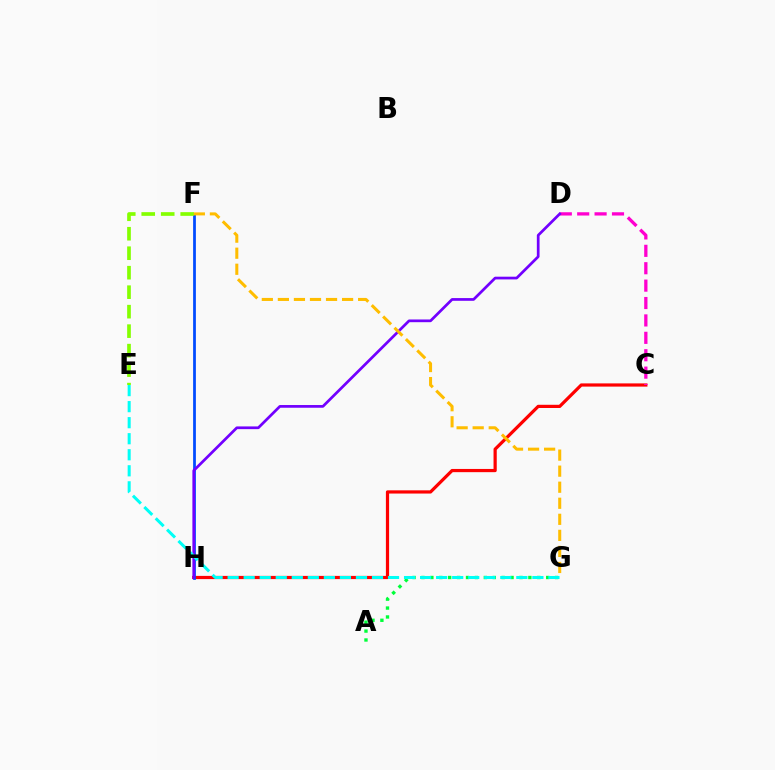{('A', 'G'): [{'color': '#00ff39', 'line_style': 'dotted', 'thickness': 2.42}], ('C', 'H'): [{'color': '#ff0000', 'line_style': 'solid', 'thickness': 2.31}], ('C', 'D'): [{'color': '#ff00cf', 'line_style': 'dashed', 'thickness': 2.36}], ('F', 'H'): [{'color': '#004bff', 'line_style': 'solid', 'thickness': 1.98}], ('E', 'F'): [{'color': '#84ff00', 'line_style': 'dashed', 'thickness': 2.65}], ('D', 'H'): [{'color': '#7200ff', 'line_style': 'solid', 'thickness': 1.96}], ('E', 'G'): [{'color': '#00fff6', 'line_style': 'dashed', 'thickness': 2.18}], ('F', 'G'): [{'color': '#ffbd00', 'line_style': 'dashed', 'thickness': 2.18}]}